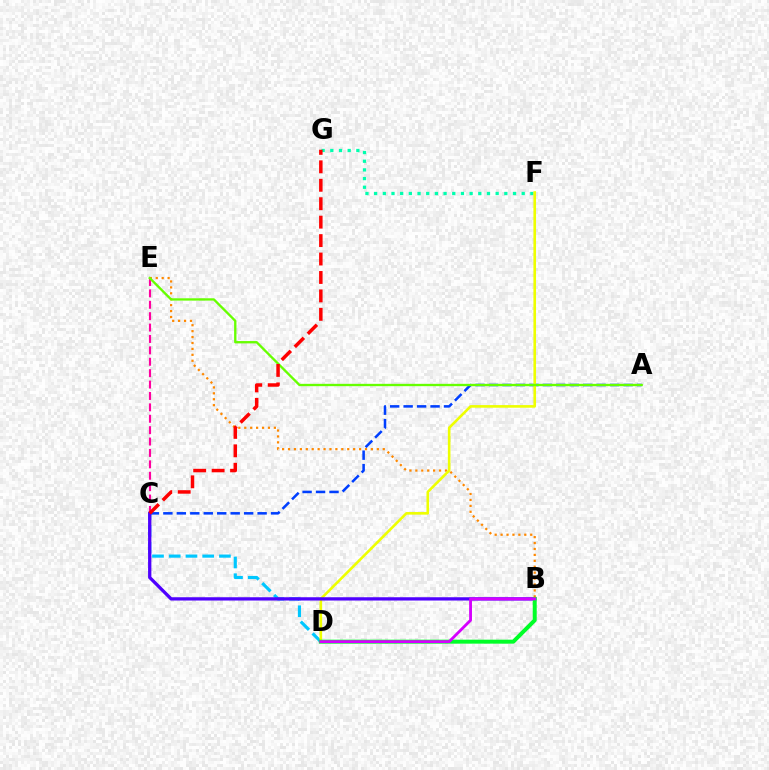{('F', 'G'): [{'color': '#00ffaf', 'line_style': 'dotted', 'thickness': 2.36}], ('B', 'E'): [{'color': '#ff8800', 'line_style': 'dotted', 'thickness': 1.61}], ('C', 'D'): [{'color': '#00c7ff', 'line_style': 'dashed', 'thickness': 2.27}], ('A', 'C'): [{'color': '#003fff', 'line_style': 'dashed', 'thickness': 1.83}], ('C', 'E'): [{'color': '#ff00a0', 'line_style': 'dashed', 'thickness': 1.55}], ('D', 'F'): [{'color': '#eeff00', 'line_style': 'solid', 'thickness': 1.88}], ('B', 'C'): [{'color': '#4f00ff', 'line_style': 'solid', 'thickness': 2.37}], ('A', 'E'): [{'color': '#66ff00', 'line_style': 'solid', 'thickness': 1.68}], ('B', 'D'): [{'color': '#00ff27', 'line_style': 'solid', 'thickness': 2.86}, {'color': '#d600ff', 'line_style': 'solid', 'thickness': 2.04}], ('C', 'G'): [{'color': '#ff0000', 'line_style': 'dashed', 'thickness': 2.51}]}